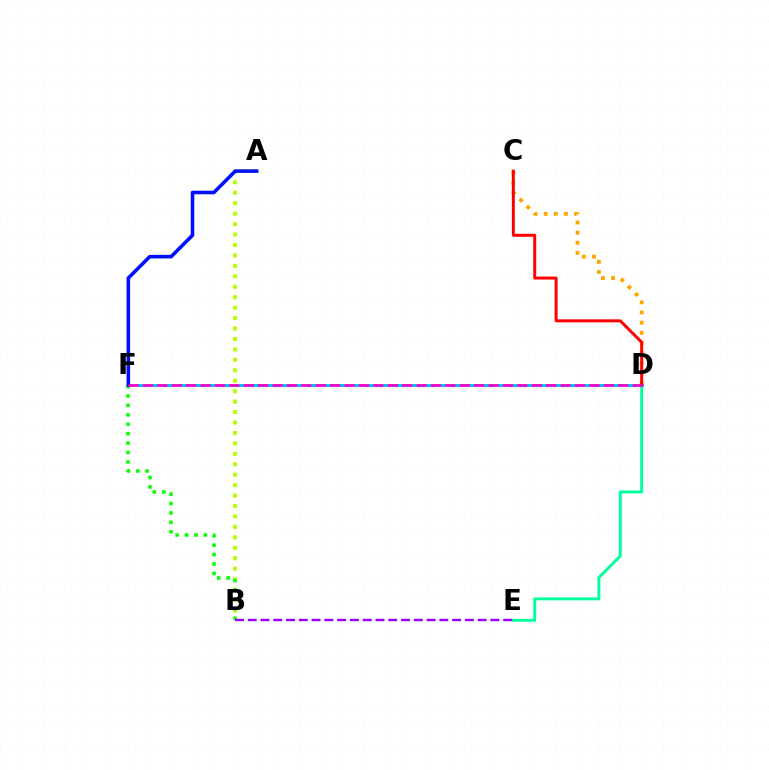{('A', 'B'): [{'color': '#b3ff00', 'line_style': 'dotted', 'thickness': 2.84}], ('B', 'F'): [{'color': '#08ff00', 'line_style': 'dotted', 'thickness': 2.56}], ('C', 'D'): [{'color': '#ffa500', 'line_style': 'dotted', 'thickness': 2.75}, {'color': '#ff0000', 'line_style': 'solid', 'thickness': 2.14}], ('D', 'E'): [{'color': '#00ff9d', 'line_style': 'solid', 'thickness': 2.09}], ('B', 'E'): [{'color': '#9b00ff', 'line_style': 'dashed', 'thickness': 1.74}], ('D', 'F'): [{'color': '#00b5ff', 'line_style': 'solid', 'thickness': 1.98}, {'color': '#ff00bd', 'line_style': 'dashed', 'thickness': 1.96}], ('A', 'F'): [{'color': '#0010ff', 'line_style': 'solid', 'thickness': 2.58}]}